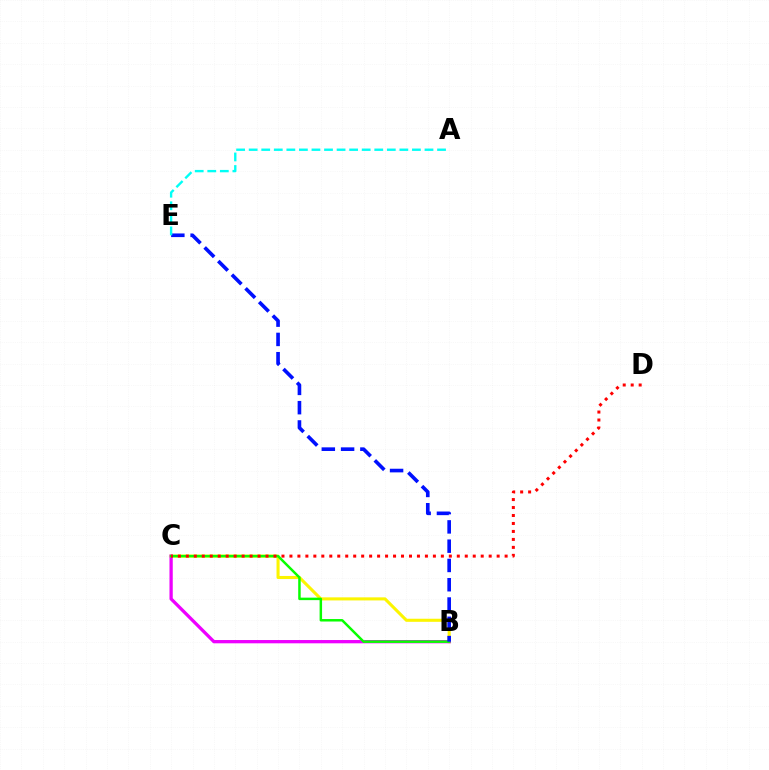{('B', 'C'): [{'color': '#fcf500', 'line_style': 'solid', 'thickness': 2.21}, {'color': '#ee00ff', 'line_style': 'solid', 'thickness': 2.37}, {'color': '#08ff00', 'line_style': 'solid', 'thickness': 1.79}], ('B', 'E'): [{'color': '#0010ff', 'line_style': 'dashed', 'thickness': 2.62}], ('A', 'E'): [{'color': '#00fff6', 'line_style': 'dashed', 'thickness': 1.71}], ('C', 'D'): [{'color': '#ff0000', 'line_style': 'dotted', 'thickness': 2.17}]}